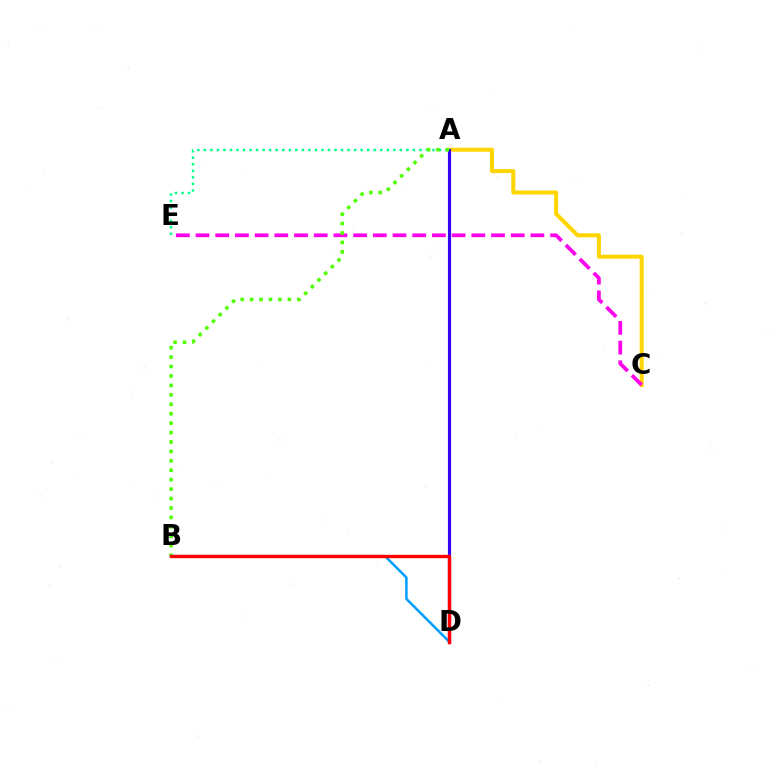{('A', 'C'): [{'color': '#ffd500', 'line_style': 'solid', 'thickness': 2.88}], ('C', 'E'): [{'color': '#ff00ed', 'line_style': 'dashed', 'thickness': 2.68}], ('A', 'D'): [{'color': '#3700ff', 'line_style': 'solid', 'thickness': 2.27}], ('B', 'D'): [{'color': '#009eff', 'line_style': 'solid', 'thickness': 1.81}, {'color': '#ff0000', 'line_style': 'solid', 'thickness': 2.43}], ('A', 'E'): [{'color': '#00ff86', 'line_style': 'dotted', 'thickness': 1.78}], ('A', 'B'): [{'color': '#4fff00', 'line_style': 'dotted', 'thickness': 2.56}]}